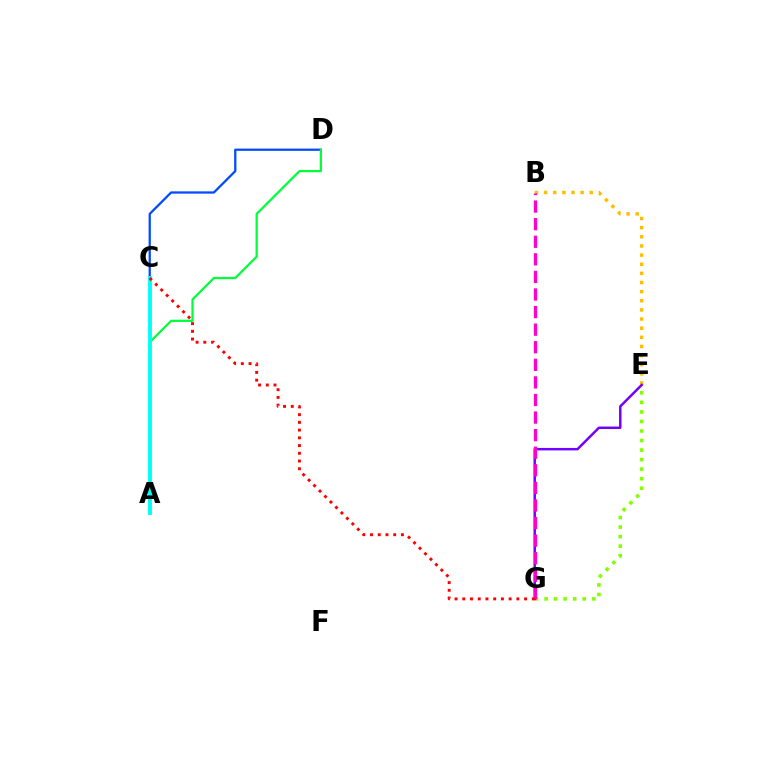{('C', 'D'): [{'color': '#004bff', 'line_style': 'solid', 'thickness': 1.63}], ('B', 'E'): [{'color': '#ffbd00', 'line_style': 'dotted', 'thickness': 2.48}], ('E', 'G'): [{'color': '#84ff00', 'line_style': 'dotted', 'thickness': 2.59}, {'color': '#7200ff', 'line_style': 'solid', 'thickness': 1.77}], ('A', 'D'): [{'color': '#00ff39', 'line_style': 'solid', 'thickness': 1.61}], ('B', 'G'): [{'color': '#ff00cf', 'line_style': 'dashed', 'thickness': 2.39}], ('A', 'C'): [{'color': '#00fff6', 'line_style': 'solid', 'thickness': 2.8}], ('C', 'G'): [{'color': '#ff0000', 'line_style': 'dotted', 'thickness': 2.1}]}